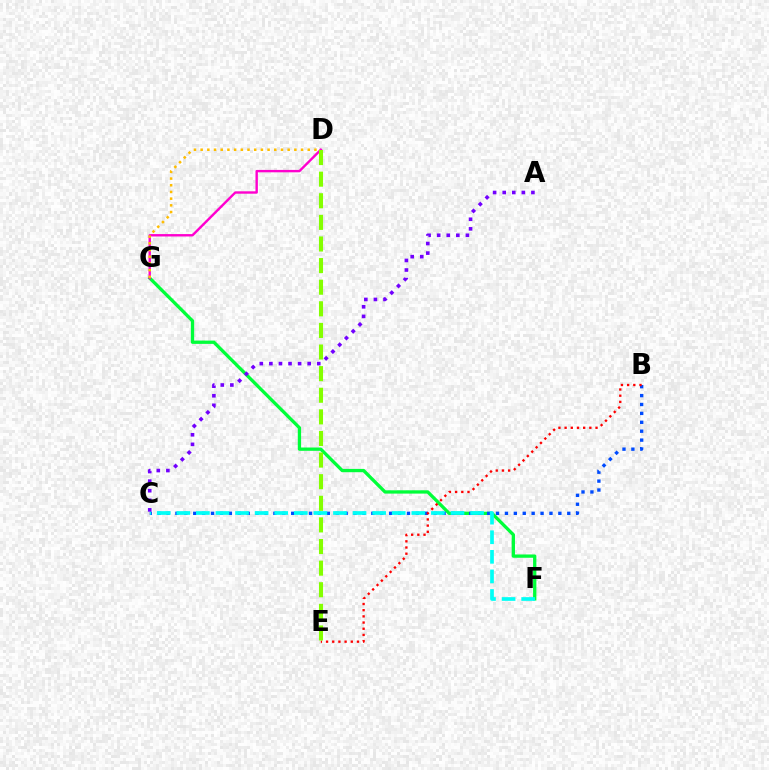{('F', 'G'): [{'color': '#00ff39', 'line_style': 'solid', 'thickness': 2.38}], ('B', 'C'): [{'color': '#004bff', 'line_style': 'dotted', 'thickness': 2.42}], ('C', 'F'): [{'color': '#00fff6', 'line_style': 'dashed', 'thickness': 2.66}], ('B', 'E'): [{'color': '#ff0000', 'line_style': 'dotted', 'thickness': 1.68}], ('A', 'C'): [{'color': '#7200ff', 'line_style': 'dotted', 'thickness': 2.6}], ('D', 'G'): [{'color': '#ff00cf', 'line_style': 'solid', 'thickness': 1.72}, {'color': '#ffbd00', 'line_style': 'dotted', 'thickness': 1.82}], ('D', 'E'): [{'color': '#84ff00', 'line_style': 'dashed', 'thickness': 2.94}]}